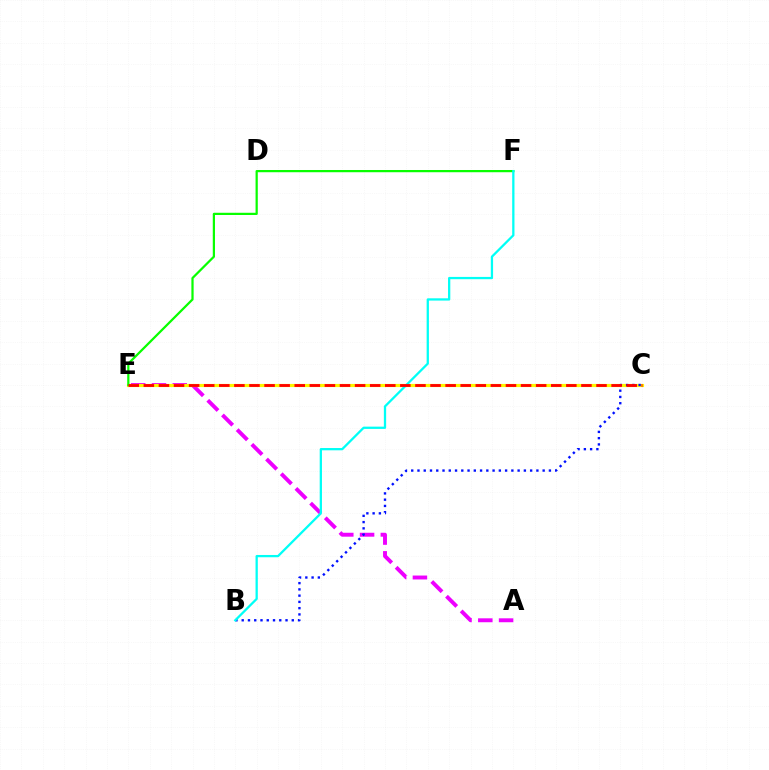{('A', 'E'): [{'color': '#ee00ff', 'line_style': 'dashed', 'thickness': 2.82}], ('C', 'E'): [{'color': '#fcf500', 'line_style': 'solid', 'thickness': 2.27}, {'color': '#ff0000', 'line_style': 'dashed', 'thickness': 2.05}], ('E', 'F'): [{'color': '#08ff00', 'line_style': 'solid', 'thickness': 1.61}], ('B', 'C'): [{'color': '#0010ff', 'line_style': 'dotted', 'thickness': 1.7}], ('B', 'F'): [{'color': '#00fff6', 'line_style': 'solid', 'thickness': 1.64}]}